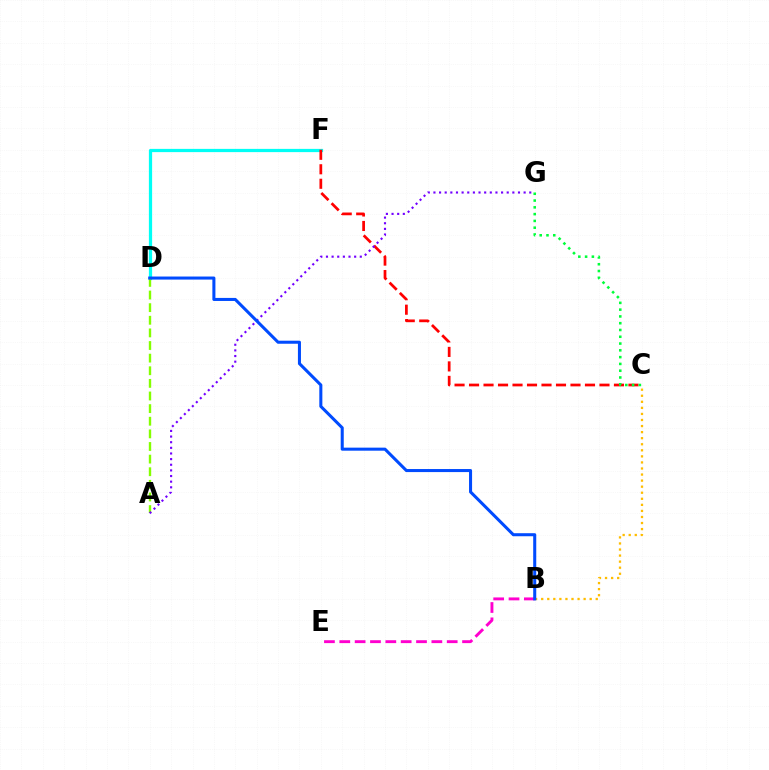{('B', 'E'): [{'color': '#ff00cf', 'line_style': 'dashed', 'thickness': 2.08}], ('D', 'F'): [{'color': '#00fff6', 'line_style': 'solid', 'thickness': 2.33}], ('A', 'D'): [{'color': '#84ff00', 'line_style': 'dashed', 'thickness': 1.71}], ('C', 'F'): [{'color': '#ff0000', 'line_style': 'dashed', 'thickness': 1.97}], ('B', 'C'): [{'color': '#ffbd00', 'line_style': 'dotted', 'thickness': 1.65}], ('C', 'G'): [{'color': '#00ff39', 'line_style': 'dotted', 'thickness': 1.84}], ('A', 'G'): [{'color': '#7200ff', 'line_style': 'dotted', 'thickness': 1.53}], ('B', 'D'): [{'color': '#004bff', 'line_style': 'solid', 'thickness': 2.19}]}